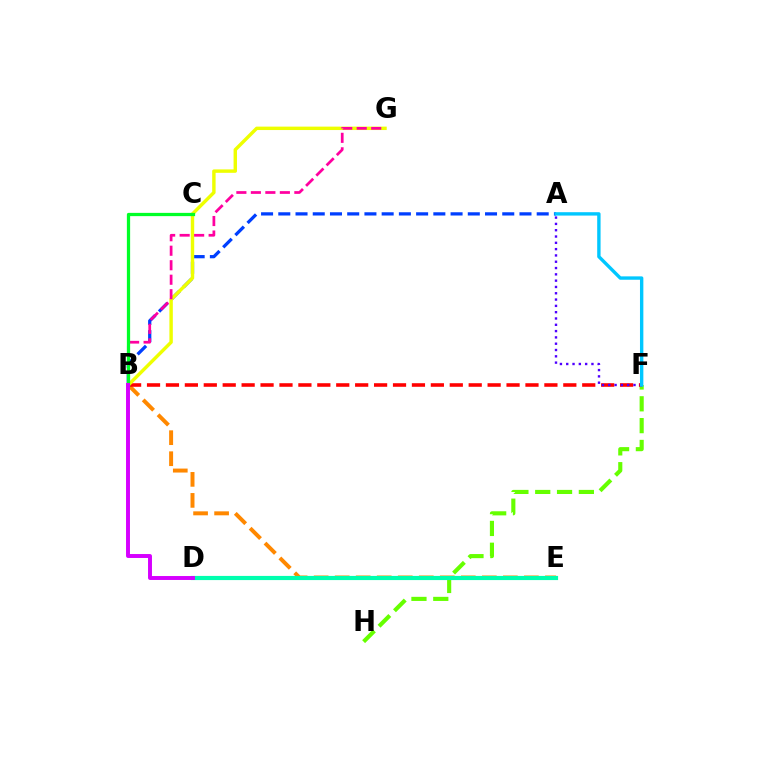{('B', 'E'): [{'color': '#ff8800', 'line_style': 'dashed', 'thickness': 2.86}], ('A', 'B'): [{'color': '#003fff', 'line_style': 'dashed', 'thickness': 2.34}], ('F', 'H'): [{'color': '#66ff00', 'line_style': 'dashed', 'thickness': 2.96}], ('B', 'F'): [{'color': '#ff0000', 'line_style': 'dashed', 'thickness': 2.57}], ('A', 'F'): [{'color': '#4f00ff', 'line_style': 'dotted', 'thickness': 1.71}, {'color': '#00c7ff', 'line_style': 'solid', 'thickness': 2.43}], ('B', 'G'): [{'color': '#eeff00', 'line_style': 'solid', 'thickness': 2.46}, {'color': '#ff00a0', 'line_style': 'dashed', 'thickness': 1.97}], ('D', 'E'): [{'color': '#00ffaf', 'line_style': 'solid', 'thickness': 3.0}], ('B', 'C'): [{'color': '#00ff27', 'line_style': 'solid', 'thickness': 2.35}], ('B', 'D'): [{'color': '#d600ff', 'line_style': 'solid', 'thickness': 2.83}]}